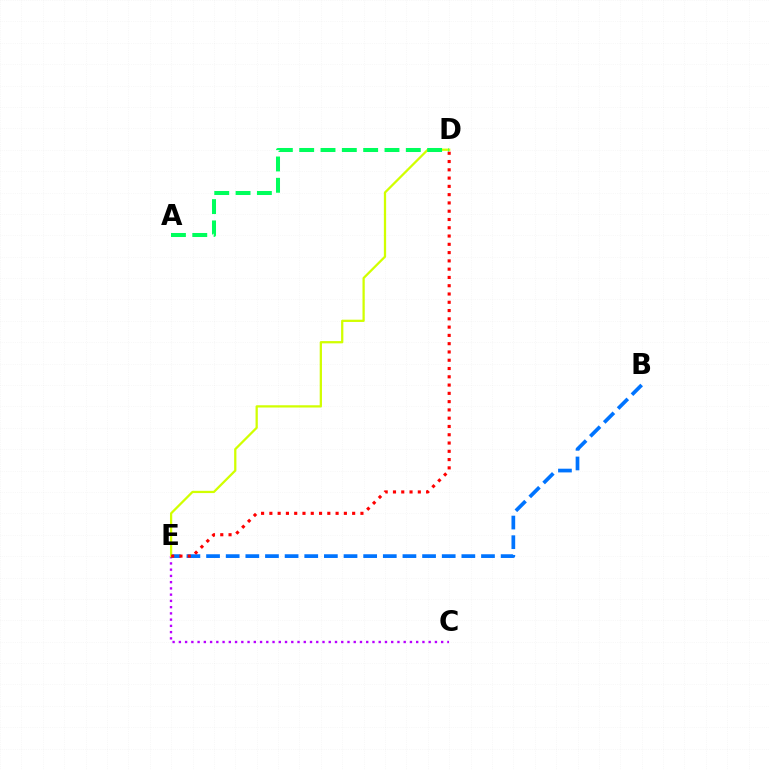{('C', 'E'): [{'color': '#b900ff', 'line_style': 'dotted', 'thickness': 1.7}], ('B', 'E'): [{'color': '#0074ff', 'line_style': 'dashed', 'thickness': 2.67}], ('D', 'E'): [{'color': '#d1ff00', 'line_style': 'solid', 'thickness': 1.63}, {'color': '#ff0000', 'line_style': 'dotted', 'thickness': 2.25}], ('A', 'D'): [{'color': '#00ff5c', 'line_style': 'dashed', 'thickness': 2.9}]}